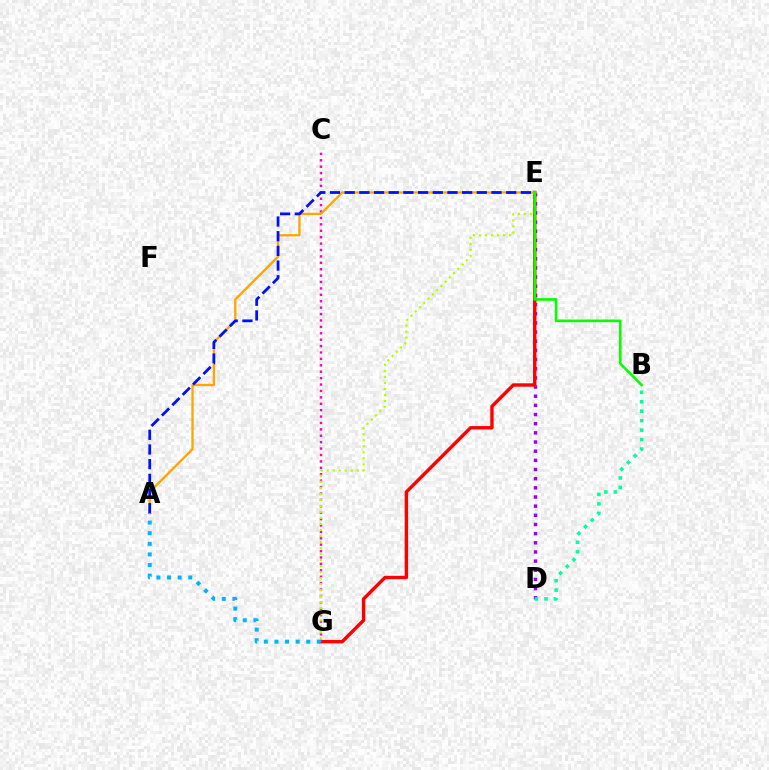{('D', 'E'): [{'color': '#9b00ff', 'line_style': 'dotted', 'thickness': 2.49}], ('E', 'G'): [{'color': '#ff0000', 'line_style': 'solid', 'thickness': 2.45}, {'color': '#b3ff00', 'line_style': 'dotted', 'thickness': 1.64}], ('B', 'D'): [{'color': '#00ff9d', 'line_style': 'dotted', 'thickness': 2.57}], ('C', 'G'): [{'color': '#ff00bd', 'line_style': 'dotted', 'thickness': 1.74}], ('A', 'E'): [{'color': '#ffa500', 'line_style': 'solid', 'thickness': 1.67}, {'color': '#0010ff', 'line_style': 'dashed', 'thickness': 1.99}], ('A', 'G'): [{'color': '#00b5ff', 'line_style': 'dotted', 'thickness': 2.88}], ('B', 'E'): [{'color': '#08ff00', 'line_style': 'solid', 'thickness': 1.9}]}